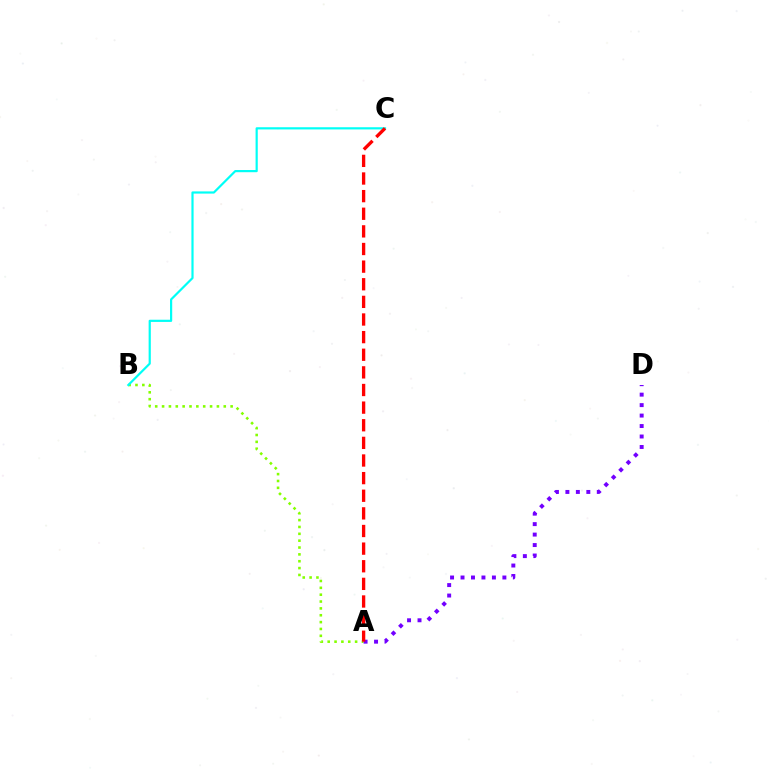{('A', 'B'): [{'color': '#84ff00', 'line_style': 'dotted', 'thickness': 1.86}], ('B', 'C'): [{'color': '#00fff6', 'line_style': 'solid', 'thickness': 1.58}], ('A', 'D'): [{'color': '#7200ff', 'line_style': 'dotted', 'thickness': 2.84}], ('A', 'C'): [{'color': '#ff0000', 'line_style': 'dashed', 'thickness': 2.39}]}